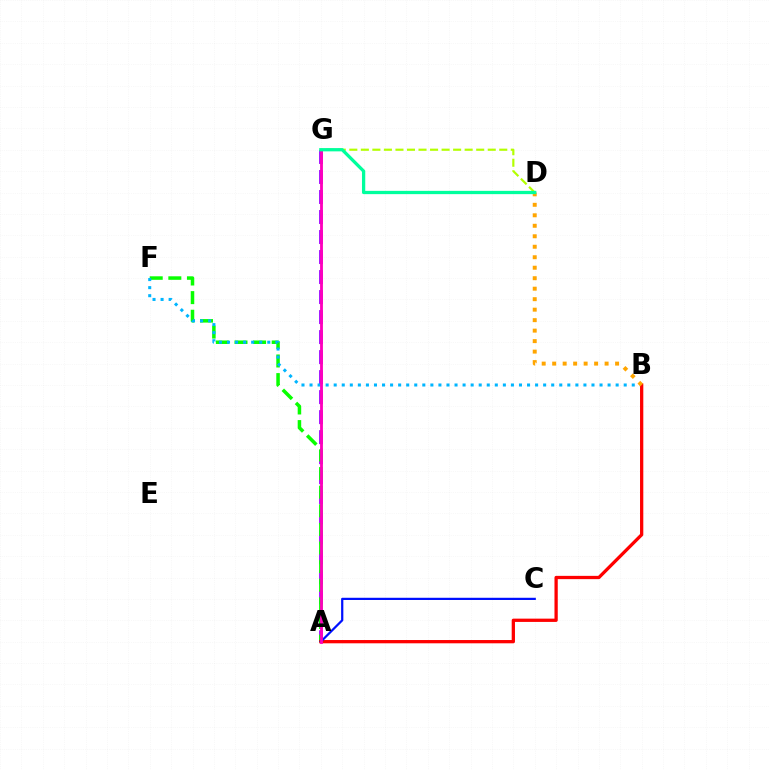{('A', 'G'): [{'color': '#9b00ff', 'line_style': 'dashed', 'thickness': 2.72}, {'color': '#ff00bd', 'line_style': 'solid', 'thickness': 2.03}], ('A', 'F'): [{'color': '#08ff00', 'line_style': 'dashed', 'thickness': 2.53}], ('B', 'F'): [{'color': '#00b5ff', 'line_style': 'dotted', 'thickness': 2.19}], ('A', 'B'): [{'color': '#ff0000', 'line_style': 'solid', 'thickness': 2.36}], ('A', 'C'): [{'color': '#0010ff', 'line_style': 'solid', 'thickness': 1.6}], ('B', 'D'): [{'color': '#ffa500', 'line_style': 'dotted', 'thickness': 2.85}], ('D', 'G'): [{'color': '#b3ff00', 'line_style': 'dashed', 'thickness': 1.57}, {'color': '#00ff9d', 'line_style': 'solid', 'thickness': 2.36}]}